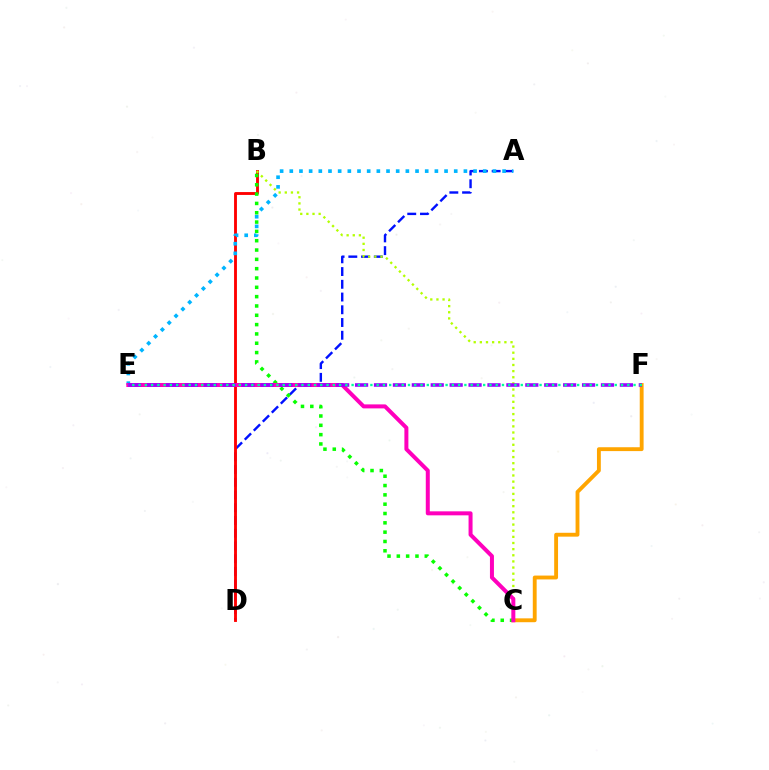{('A', 'D'): [{'color': '#0010ff', 'line_style': 'dashed', 'thickness': 1.73}], ('B', 'D'): [{'color': '#ff0000', 'line_style': 'solid', 'thickness': 2.06}], ('A', 'E'): [{'color': '#00b5ff', 'line_style': 'dotted', 'thickness': 2.63}], ('B', 'C'): [{'color': '#b3ff00', 'line_style': 'dotted', 'thickness': 1.67}, {'color': '#08ff00', 'line_style': 'dotted', 'thickness': 2.53}], ('C', 'F'): [{'color': '#ffa500', 'line_style': 'solid', 'thickness': 2.78}], ('C', 'E'): [{'color': '#ff00bd', 'line_style': 'solid', 'thickness': 2.88}], ('E', 'F'): [{'color': '#9b00ff', 'line_style': 'dashed', 'thickness': 2.57}, {'color': '#00ff9d', 'line_style': 'dotted', 'thickness': 1.7}]}